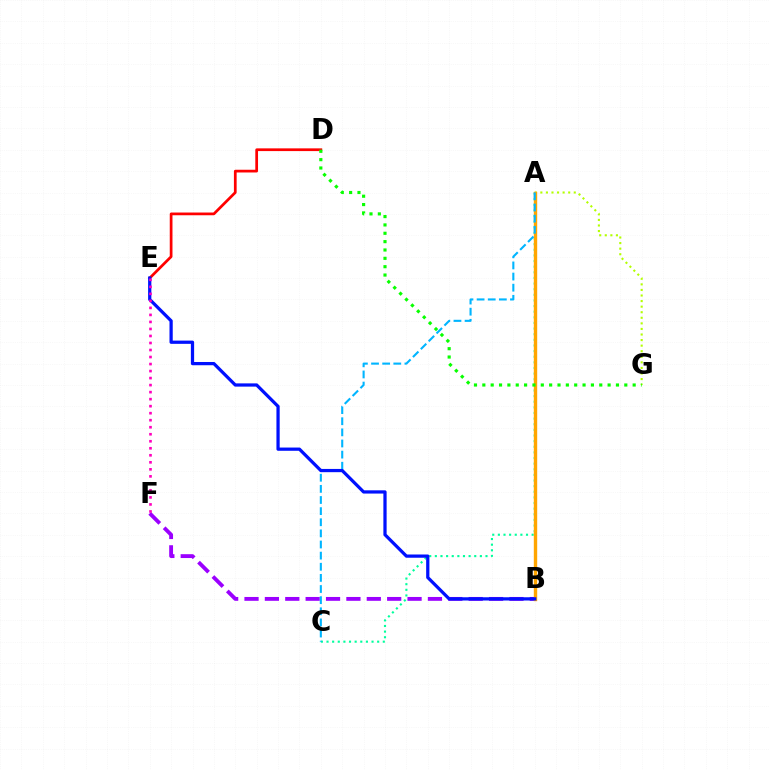{('A', 'G'): [{'color': '#b3ff00', 'line_style': 'dotted', 'thickness': 1.51}], ('A', 'C'): [{'color': '#00ff9d', 'line_style': 'dotted', 'thickness': 1.53}, {'color': '#00b5ff', 'line_style': 'dashed', 'thickness': 1.51}], ('B', 'F'): [{'color': '#9b00ff', 'line_style': 'dashed', 'thickness': 2.77}], ('A', 'B'): [{'color': '#ffa500', 'line_style': 'solid', 'thickness': 2.43}], ('D', 'E'): [{'color': '#ff0000', 'line_style': 'solid', 'thickness': 1.96}], ('B', 'E'): [{'color': '#0010ff', 'line_style': 'solid', 'thickness': 2.33}], ('D', 'G'): [{'color': '#08ff00', 'line_style': 'dotted', 'thickness': 2.27}], ('E', 'F'): [{'color': '#ff00bd', 'line_style': 'dotted', 'thickness': 1.91}]}